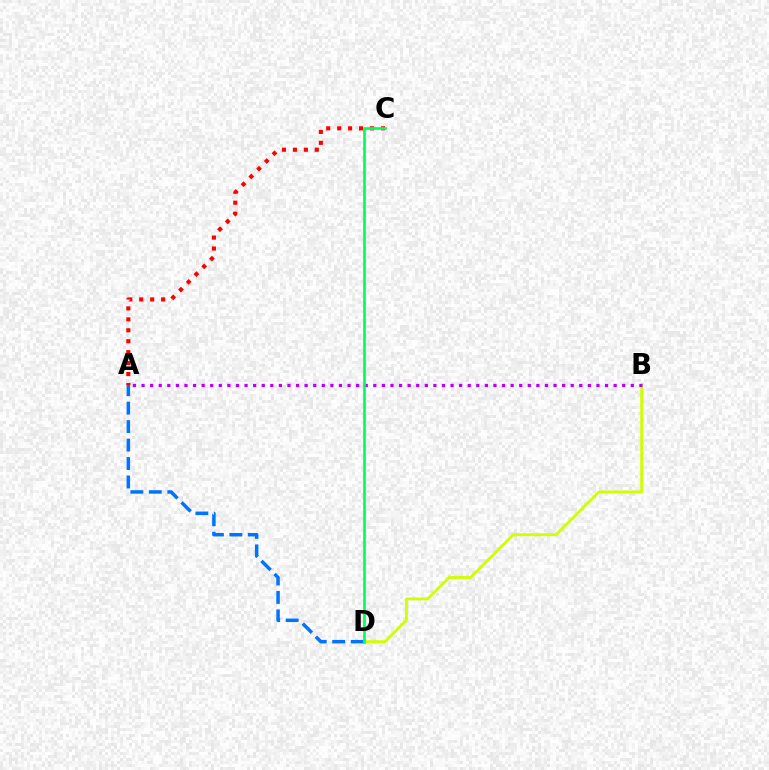{('B', 'D'): [{'color': '#d1ff00', 'line_style': 'solid', 'thickness': 2.06}], ('A', 'B'): [{'color': '#b900ff', 'line_style': 'dotted', 'thickness': 2.33}], ('A', 'C'): [{'color': '#ff0000', 'line_style': 'dotted', 'thickness': 2.97}], ('A', 'D'): [{'color': '#0074ff', 'line_style': 'dashed', 'thickness': 2.51}], ('C', 'D'): [{'color': '#00ff5c', 'line_style': 'solid', 'thickness': 1.94}]}